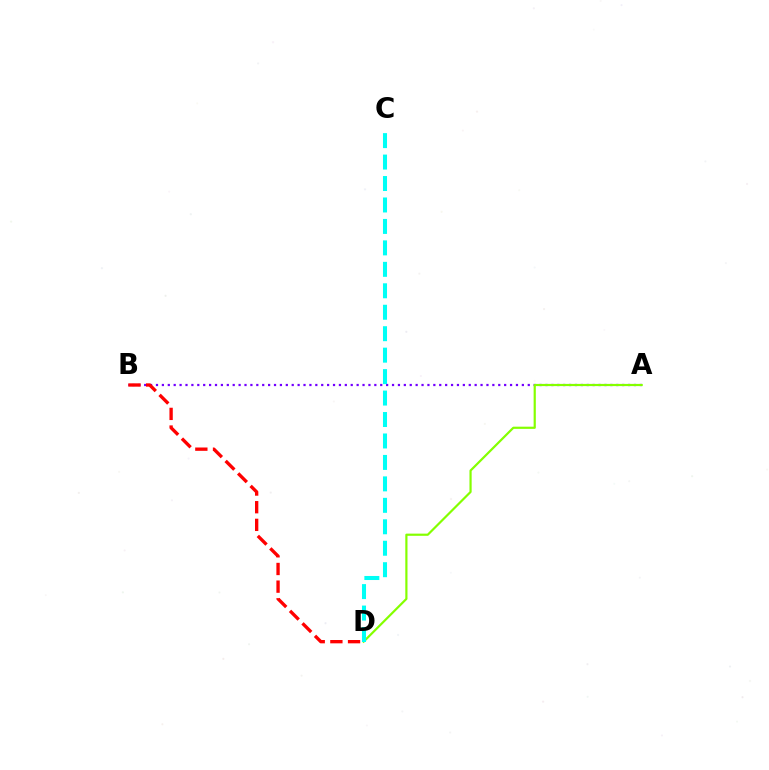{('A', 'B'): [{'color': '#7200ff', 'line_style': 'dotted', 'thickness': 1.6}], ('B', 'D'): [{'color': '#ff0000', 'line_style': 'dashed', 'thickness': 2.4}], ('A', 'D'): [{'color': '#84ff00', 'line_style': 'solid', 'thickness': 1.58}], ('C', 'D'): [{'color': '#00fff6', 'line_style': 'dashed', 'thickness': 2.91}]}